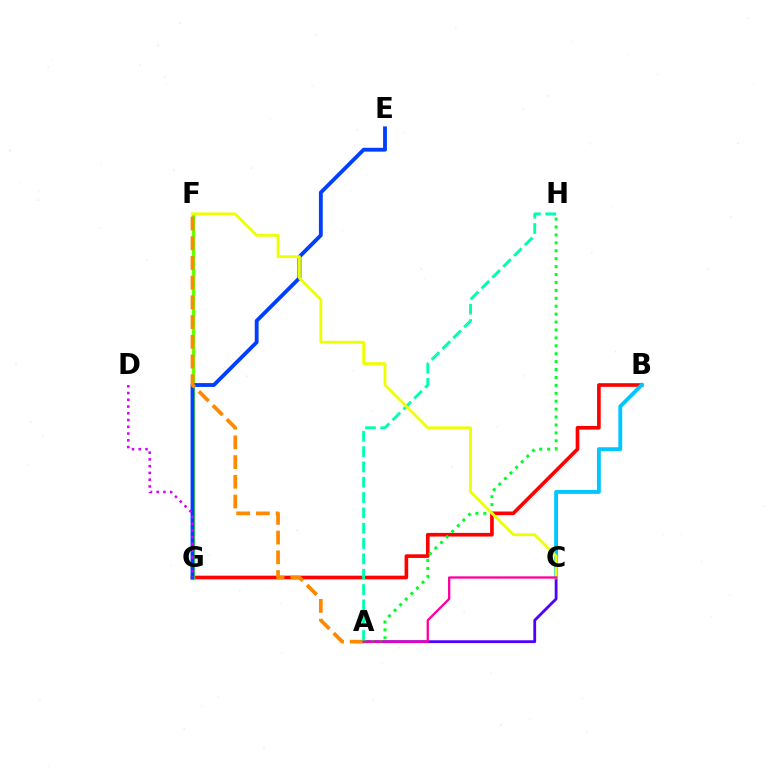{('A', 'C'): [{'color': '#4f00ff', 'line_style': 'solid', 'thickness': 2.02}, {'color': '#ff00a0', 'line_style': 'solid', 'thickness': 1.66}], ('B', 'G'): [{'color': '#ff0000', 'line_style': 'solid', 'thickness': 2.62}], ('F', 'G'): [{'color': '#66ff00', 'line_style': 'solid', 'thickness': 2.49}], ('E', 'G'): [{'color': '#003fff', 'line_style': 'solid', 'thickness': 2.76}], ('A', 'H'): [{'color': '#00ff27', 'line_style': 'dotted', 'thickness': 2.15}, {'color': '#00ffaf', 'line_style': 'dashed', 'thickness': 2.08}], ('B', 'C'): [{'color': '#00c7ff', 'line_style': 'solid', 'thickness': 2.78}], ('A', 'F'): [{'color': '#ff8800', 'line_style': 'dashed', 'thickness': 2.68}], ('C', 'F'): [{'color': '#eeff00', 'line_style': 'solid', 'thickness': 2.03}], ('D', 'G'): [{'color': '#d600ff', 'line_style': 'dotted', 'thickness': 1.83}]}